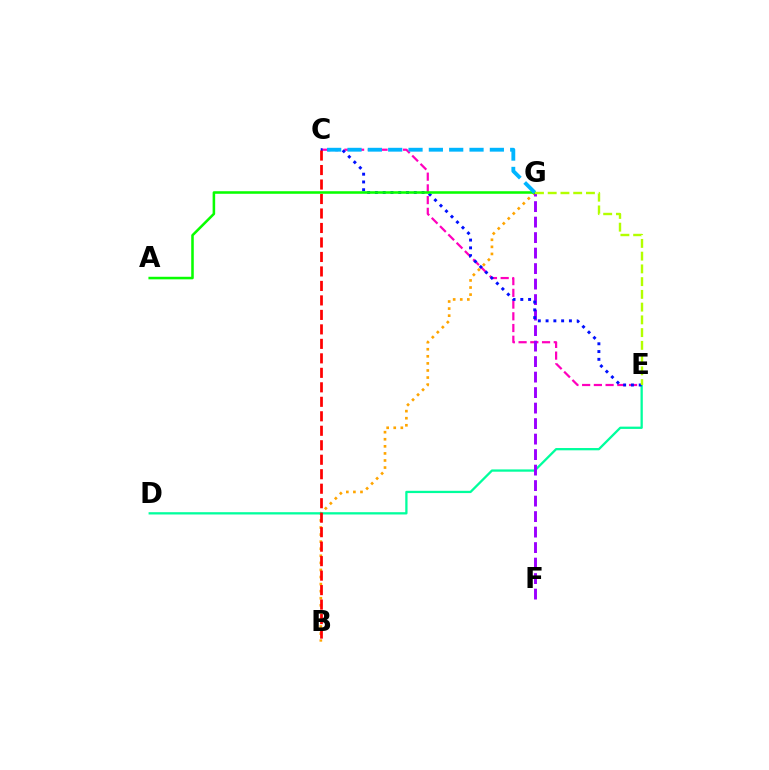{('C', 'E'): [{'color': '#ff00bd', 'line_style': 'dashed', 'thickness': 1.59}, {'color': '#0010ff', 'line_style': 'dotted', 'thickness': 2.11}], ('B', 'G'): [{'color': '#ffa500', 'line_style': 'dotted', 'thickness': 1.92}], ('D', 'E'): [{'color': '#00ff9d', 'line_style': 'solid', 'thickness': 1.65}], ('F', 'G'): [{'color': '#9b00ff', 'line_style': 'dashed', 'thickness': 2.11}], ('A', 'G'): [{'color': '#08ff00', 'line_style': 'solid', 'thickness': 1.84}], ('C', 'G'): [{'color': '#00b5ff', 'line_style': 'dashed', 'thickness': 2.76}], ('B', 'C'): [{'color': '#ff0000', 'line_style': 'dashed', 'thickness': 1.97}], ('E', 'G'): [{'color': '#b3ff00', 'line_style': 'dashed', 'thickness': 1.73}]}